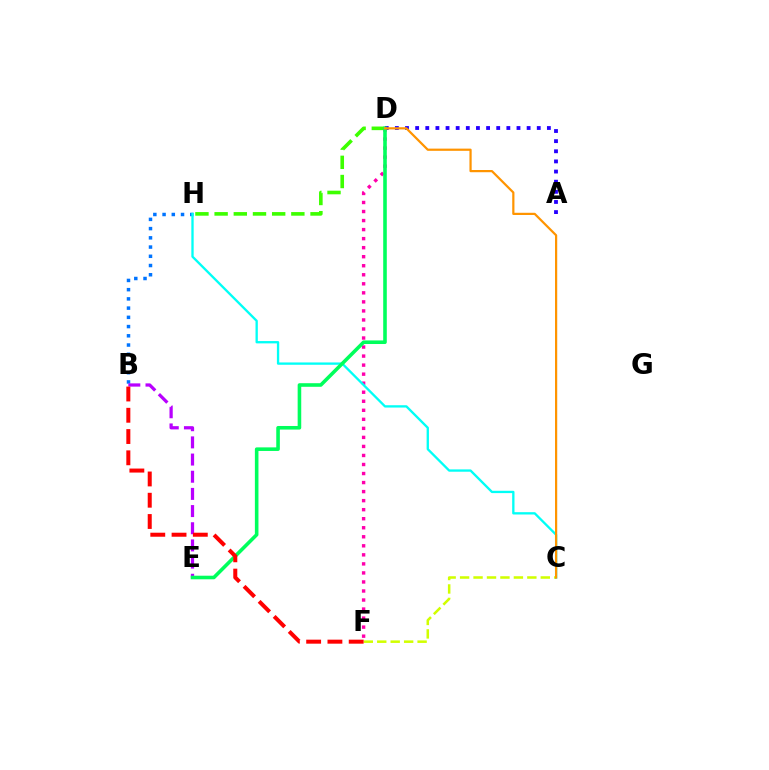{('B', 'H'): [{'color': '#0074ff', 'line_style': 'dotted', 'thickness': 2.51}], ('B', 'E'): [{'color': '#b900ff', 'line_style': 'dashed', 'thickness': 2.33}], ('C', 'F'): [{'color': '#d1ff00', 'line_style': 'dashed', 'thickness': 1.83}], ('D', 'H'): [{'color': '#3dff00', 'line_style': 'dashed', 'thickness': 2.61}], ('D', 'F'): [{'color': '#ff00ac', 'line_style': 'dotted', 'thickness': 2.45}], ('A', 'D'): [{'color': '#2500ff', 'line_style': 'dotted', 'thickness': 2.75}], ('C', 'H'): [{'color': '#00fff6', 'line_style': 'solid', 'thickness': 1.67}], ('D', 'E'): [{'color': '#00ff5c', 'line_style': 'solid', 'thickness': 2.58}], ('C', 'D'): [{'color': '#ff9400', 'line_style': 'solid', 'thickness': 1.59}], ('B', 'F'): [{'color': '#ff0000', 'line_style': 'dashed', 'thickness': 2.89}]}